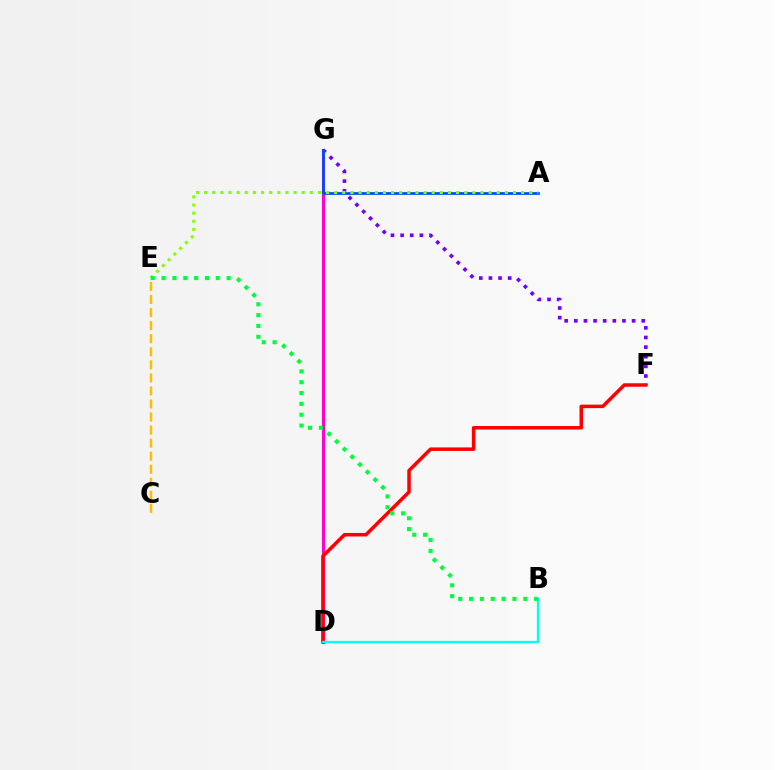{('D', 'G'): [{'color': '#ff00cf', 'line_style': 'solid', 'thickness': 2.21}], ('F', 'G'): [{'color': '#7200ff', 'line_style': 'dotted', 'thickness': 2.62}], ('A', 'G'): [{'color': '#004bff', 'line_style': 'solid', 'thickness': 1.97}], ('D', 'F'): [{'color': '#ff0000', 'line_style': 'solid', 'thickness': 2.52}], ('A', 'E'): [{'color': '#84ff00', 'line_style': 'dotted', 'thickness': 2.21}], ('B', 'D'): [{'color': '#00fff6', 'line_style': 'solid', 'thickness': 1.62}], ('C', 'E'): [{'color': '#ffbd00', 'line_style': 'dashed', 'thickness': 1.77}], ('B', 'E'): [{'color': '#00ff39', 'line_style': 'dotted', 'thickness': 2.95}]}